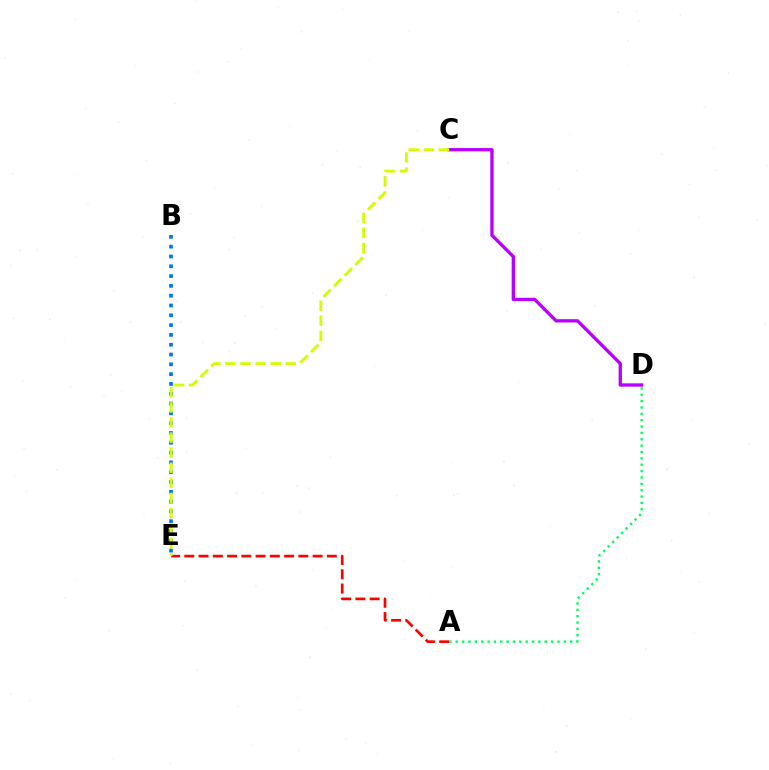{('B', 'E'): [{'color': '#0074ff', 'line_style': 'dotted', 'thickness': 2.66}], ('A', 'E'): [{'color': '#ff0000', 'line_style': 'dashed', 'thickness': 1.94}], ('C', 'D'): [{'color': '#b900ff', 'line_style': 'solid', 'thickness': 2.39}], ('A', 'D'): [{'color': '#00ff5c', 'line_style': 'dotted', 'thickness': 1.73}], ('C', 'E'): [{'color': '#d1ff00', 'line_style': 'dashed', 'thickness': 2.05}]}